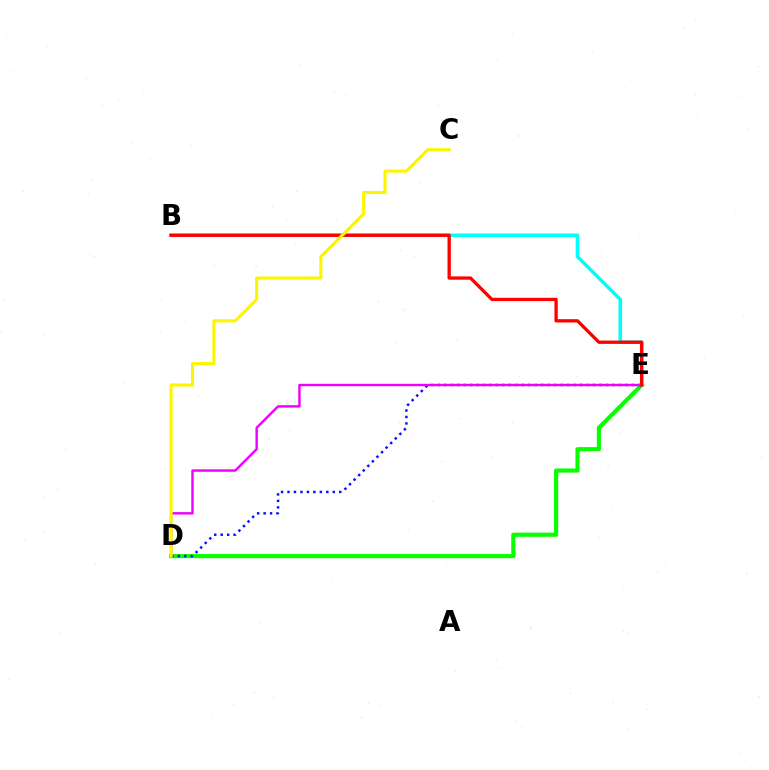{('D', 'E'): [{'color': '#08ff00', 'line_style': 'solid', 'thickness': 2.99}, {'color': '#0010ff', 'line_style': 'dotted', 'thickness': 1.76}, {'color': '#ee00ff', 'line_style': 'solid', 'thickness': 1.74}], ('B', 'E'): [{'color': '#00fff6', 'line_style': 'solid', 'thickness': 2.58}, {'color': '#ff0000', 'line_style': 'solid', 'thickness': 2.38}], ('C', 'D'): [{'color': '#fcf500', 'line_style': 'solid', 'thickness': 2.23}]}